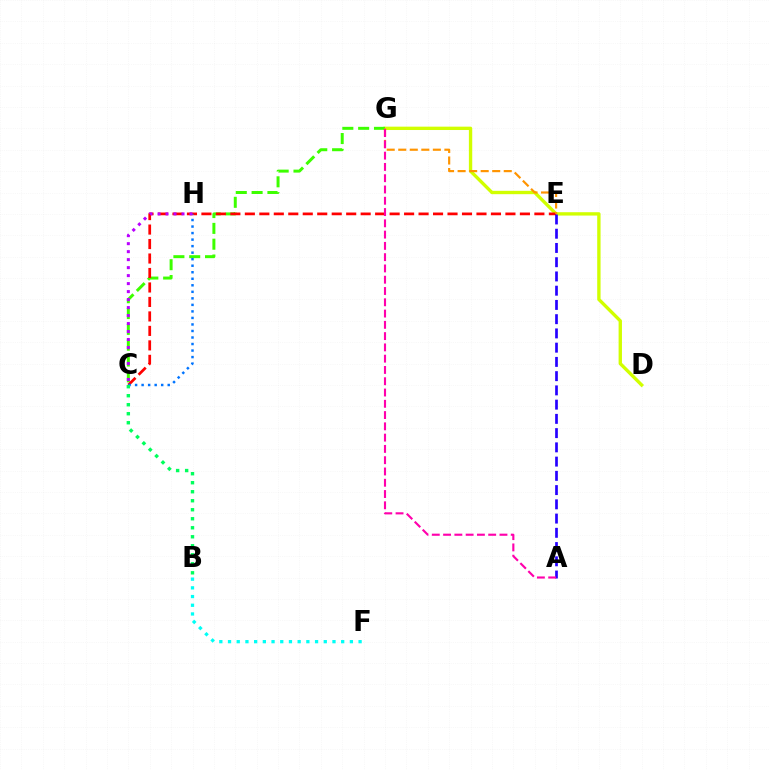{('D', 'G'): [{'color': '#d1ff00', 'line_style': 'solid', 'thickness': 2.42}], ('C', 'G'): [{'color': '#3dff00', 'line_style': 'dashed', 'thickness': 2.15}], ('C', 'E'): [{'color': '#ff0000', 'line_style': 'dashed', 'thickness': 1.97}], ('E', 'G'): [{'color': '#ff9400', 'line_style': 'dashed', 'thickness': 1.57}], ('C', 'H'): [{'color': '#0074ff', 'line_style': 'dotted', 'thickness': 1.77}, {'color': '#b900ff', 'line_style': 'dotted', 'thickness': 2.17}], ('A', 'E'): [{'color': '#2500ff', 'line_style': 'dashed', 'thickness': 1.93}], ('B', 'C'): [{'color': '#00ff5c', 'line_style': 'dotted', 'thickness': 2.45}], ('B', 'F'): [{'color': '#00fff6', 'line_style': 'dotted', 'thickness': 2.36}], ('A', 'G'): [{'color': '#ff00ac', 'line_style': 'dashed', 'thickness': 1.53}]}